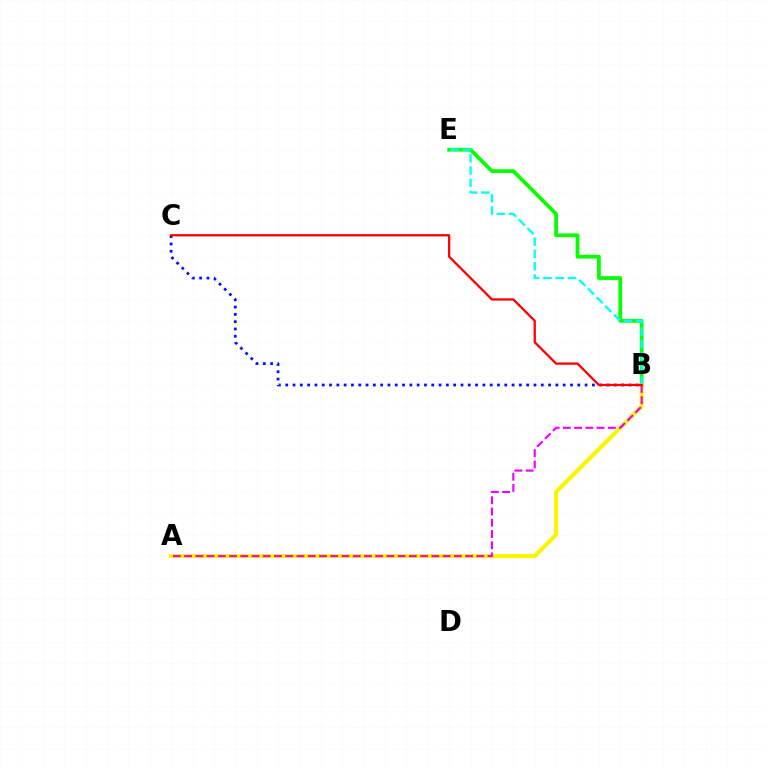{('B', 'E'): [{'color': '#08ff00', 'line_style': 'solid', 'thickness': 2.71}, {'color': '#00fff6', 'line_style': 'dashed', 'thickness': 1.67}], ('B', 'C'): [{'color': '#0010ff', 'line_style': 'dotted', 'thickness': 1.98}, {'color': '#ff0000', 'line_style': 'solid', 'thickness': 1.65}], ('A', 'B'): [{'color': '#fcf500', 'line_style': 'solid', 'thickness': 2.96}, {'color': '#ee00ff', 'line_style': 'dashed', 'thickness': 1.53}]}